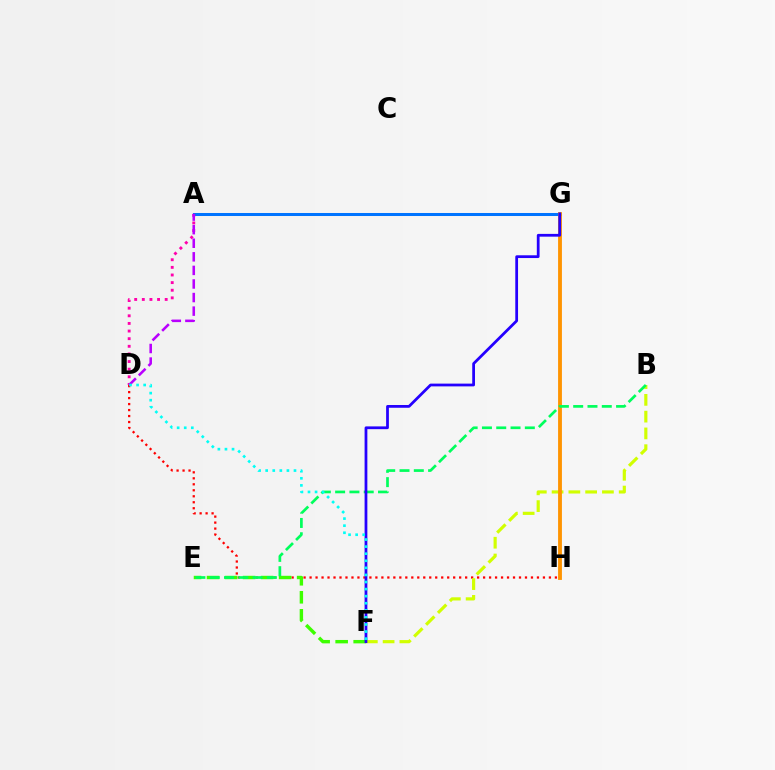{('D', 'H'): [{'color': '#ff0000', 'line_style': 'dotted', 'thickness': 1.63}], ('A', 'G'): [{'color': '#0074ff', 'line_style': 'solid', 'thickness': 2.17}], ('B', 'F'): [{'color': '#d1ff00', 'line_style': 'dashed', 'thickness': 2.28}], ('A', 'D'): [{'color': '#ff00ac', 'line_style': 'dotted', 'thickness': 2.07}, {'color': '#b900ff', 'line_style': 'dashed', 'thickness': 1.84}], ('G', 'H'): [{'color': '#ff9400', 'line_style': 'solid', 'thickness': 2.77}], ('E', 'F'): [{'color': '#3dff00', 'line_style': 'dashed', 'thickness': 2.45}], ('B', 'E'): [{'color': '#00ff5c', 'line_style': 'dashed', 'thickness': 1.94}], ('F', 'G'): [{'color': '#2500ff', 'line_style': 'solid', 'thickness': 1.99}], ('D', 'F'): [{'color': '#00fff6', 'line_style': 'dotted', 'thickness': 1.92}]}